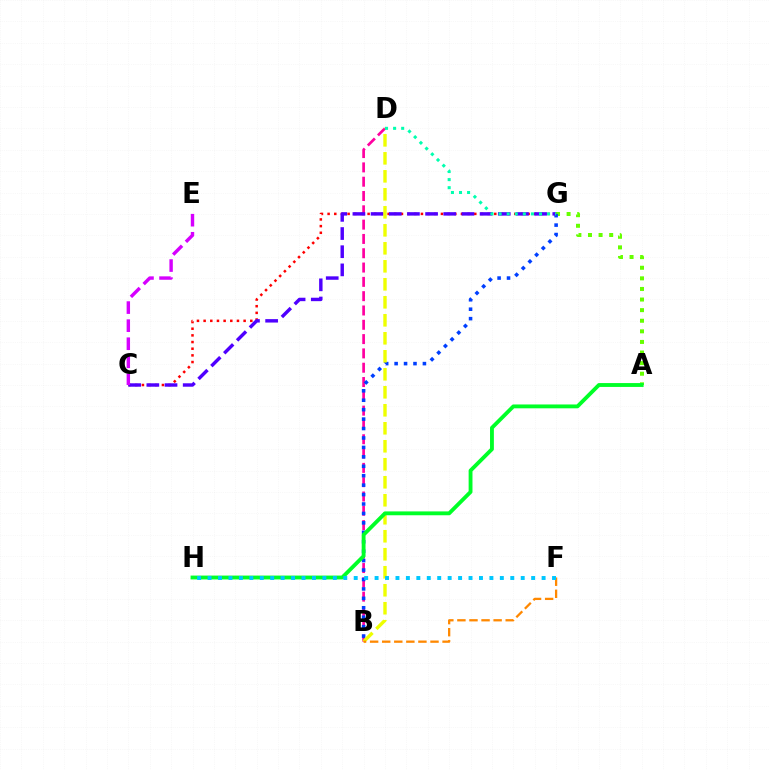{('A', 'G'): [{'color': '#66ff00', 'line_style': 'dotted', 'thickness': 2.88}], ('B', 'D'): [{'color': '#ff00a0', 'line_style': 'dashed', 'thickness': 1.94}, {'color': '#eeff00', 'line_style': 'dashed', 'thickness': 2.44}], ('C', 'G'): [{'color': '#ff0000', 'line_style': 'dotted', 'thickness': 1.81}, {'color': '#4f00ff', 'line_style': 'dashed', 'thickness': 2.47}], ('B', 'G'): [{'color': '#003fff', 'line_style': 'dotted', 'thickness': 2.56}], ('D', 'G'): [{'color': '#00ffaf', 'line_style': 'dotted', 'thickness': 2.19}], ('B', 'F'): [{'color': '#ff8800', 'line_style': 'dashed', 'thickness': 1.64}], ('A', 'H'): [{'color': '#00ff27', 'line_style': 'solid', 'thickness': 2.77}], ('C', 'E'): [{'color': '#d600ff', 'line_style': 'dashed', 'thickness': 2.46}], ('F', 'H'): [{'color': '#00c7ff', 'line_style': 'dotted', 'thickness': 2.84}]}